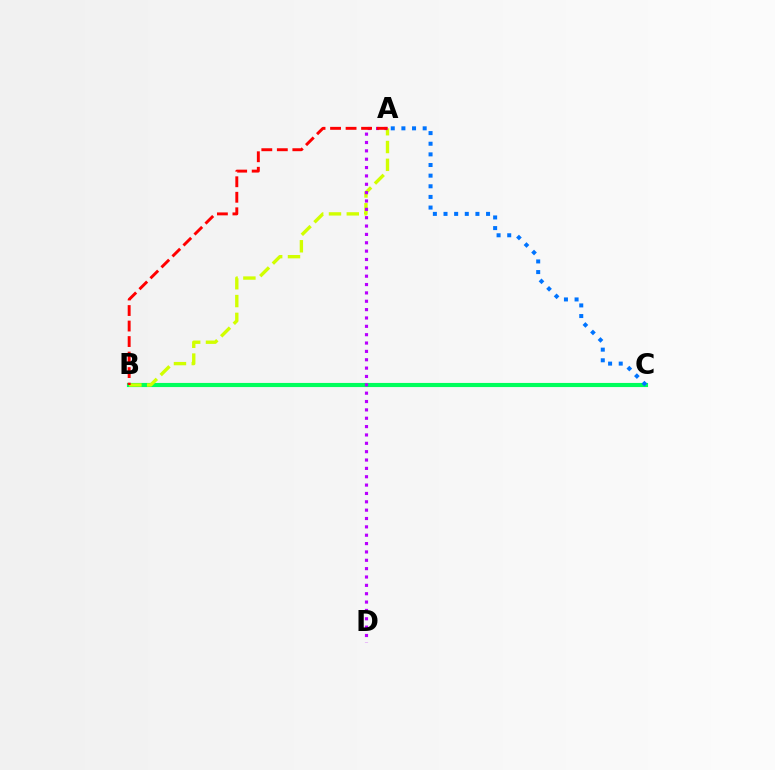{('B', 'C'): [{'color': '#00ff5c', 'line_style': 'solid', 'thickness': 2.97}], ('A', 'B'): [{'color': '#d1ff00', 'line_style': 'dashed', 'thickness': 2.42}, {'color': '#ff0000', 'line_style': 'dashed', 'thickness': 2.11}], ('A', 'D'): [{'color': '#b900ff', 'line_style': 'dotted', 'thickness': 2.27}], ('A', 'C'): [{'color': '#0074ff', 'line_style': 'dotted', 'thickness': 2.89}]}